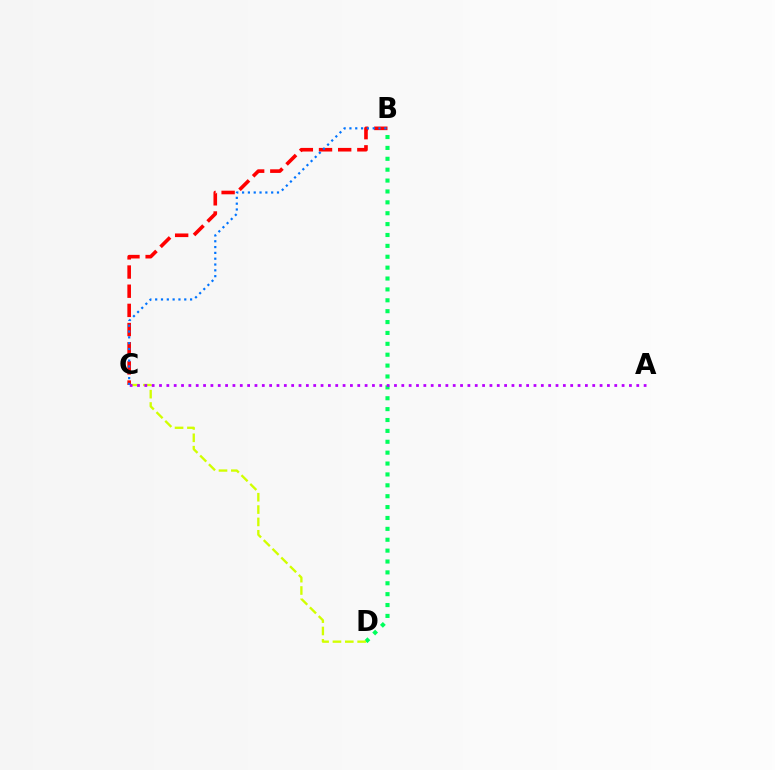{('B', 'D'): [{'color': '#00ff5c', 'line_style': 'dotted', 'thickness': 2.96}], ('C', 'D'): [{'color': '#d1ff00', 'line_style': 'dashed', 'thickness': 1.68}], ('B', 'C'): [{'color': '#ff0000', 'line_style': 'dashed', 'thickness': 2.6}, {'color': '#0074ff', 'line_style': 'dotted', 'thickness': 1.58}], ('A', 'C'): [{'color': '#b900ff', 'line_style': 'dotted', 'thickness': 1.99}]}